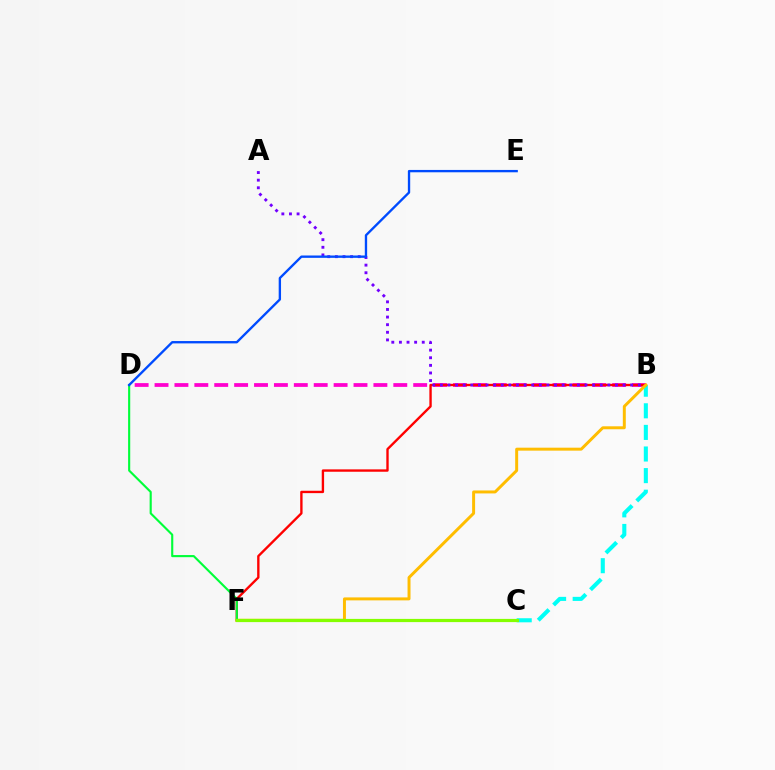{('B', 'D'): [{'color': '#ff00cf', 'line_style': 'dashed', 'thickness': 2.7}], ('B', 'C'): [{'color': '#00fff6', 'line_style': 'dashed', 'thickness': 2.93}], ('B', 'F'): [{'color': '#ff0000', 'line_style': 'solid', 'thickness': 1.7}, {'color': '#ffbd00', 'line_style': 'solid', 'thickness': 2.13}], ('A', 'B'): [{'color': '#7200ff', 'line_style': 'dotted', 'thickness': 2.07}], ('D', 'F'): [{'color': '#00ff39', 'line_style': 'solid', 'thickness': 1.53}], ('C', 'F'): [{'color': '#84ff00', 'line_style': 'solid', 'thickness': 2.3}], ('D', 'E'): [{'color': '#004bff', 'line_style': 'solid', 'thickness': 1.69}]}